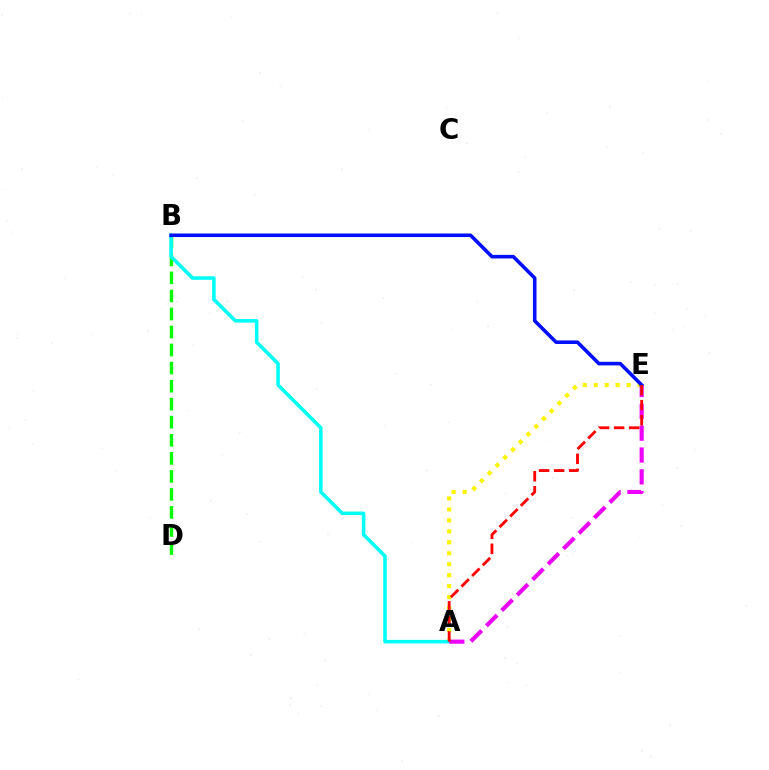{('A', 'E'): [{'color': '#fcf500', 'line_style': 'dotted', 'thickness': 2.98}, {'color': '#ee00ff', 'line_style': 'dashed', 'thickness': 2.97}, {'color': '#ff0000', 'line_style': 'dashed', 'thickness': 2.04}], ('B', 'D'): [{'color': '#08ff00', 'line_style': 'dashed', 'thickness': 2.45}], ('A', 'B'): [{'color': '#00fff6', 'line_style': 'solid', 'thickness': 2.55}], ('B', 'E'): [{'color': '#0010ff', 'line_style': 'solid', 'thickness': 2.57}]}